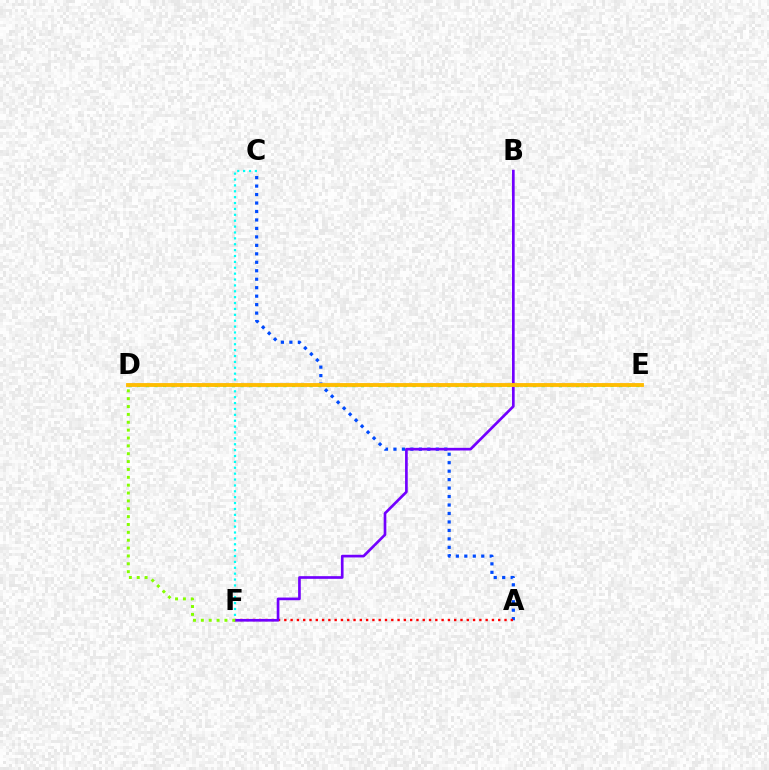{('C', 'F'): [{'color': '#00fff6', 'line_style': 'dotted', 'thickness': 1.6}], ('A', 'C'): [{'color': '#004bff', 'line_style': 'dotted', 'thickness': 2.3}], ('A', 'F'): [{'color': '#ff0000', 'line_style': 'dotted', 'thickness': 1.71}], ('B', 'F'): [{'color': '#7200ff', 'line_style': 'solid', 'thickness': 1.92}], ('D', 'E'): [{'color': '#ff00cf', 'line_style': 'solid', 'thickness': 1.59}, {'color': '#00ff39', 'line_style': 'dotted', 'thickness': 2.34}, {'color': '#ffbd00', 'line_style': 'solid', 'thickness': 2.76}], ('D', 'F'): [{'color': '#84ff00', 'line_style': 'dotted', 'thickness': 2.14}]}